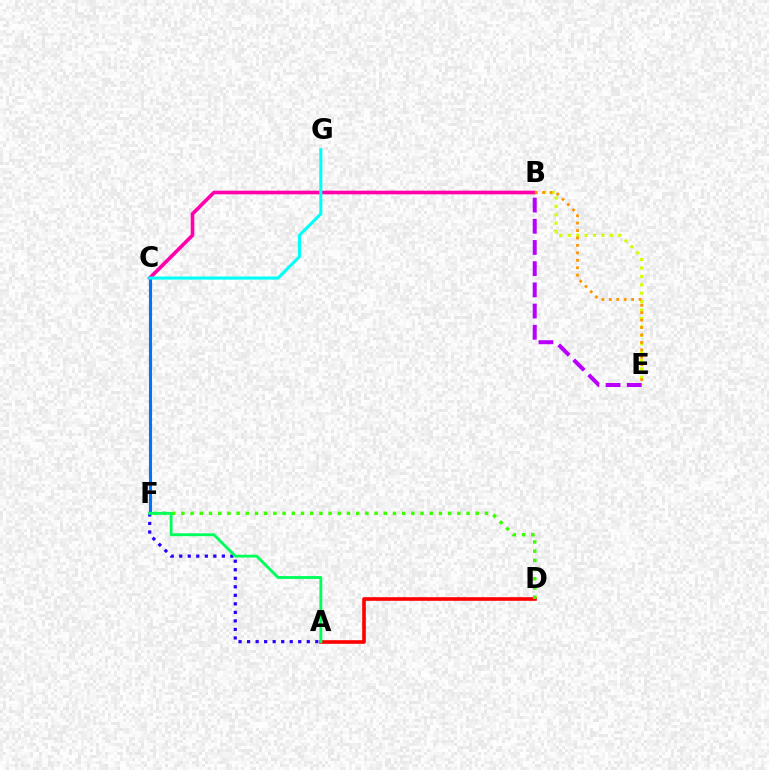{('A', 'F'): [{'color': '#2500ff', 'line_style': 'dotted', 'thickness': 2.32}, {'color': '#00ff5c', 'line_style': 'solid', 'thickness': 2.06}], ('A', 'D'): [{'color': '#ff0000', 'line_style': 'solid', 'thickness': 2.61}], ('B', 'E'): [{'color': '#d1ff00', 'line_style': 'dotted', 'thickness': 2.29}, {'color': '#b900ff', 'line_style': 'dashed', 'thickness': 2.88}, {'color': '#ff9400', 'line_style': 'dotted', 'thickness': 2.02}], ('D', 'F'): [{'color': '#3dff00', 'line_style': 'dotted', 'thickness': 2.5}], ('B', 'C'): [{'color': '#ff00ac', 'line_style': 'solid', 'thickness': 2.62}], ('C', 'F'): [{'color': '#0074ff', 'line_style': 'solid', 'thickness': 2.22}], ('C', 'G'): [{'color': '#00fff6', 'line_style': 'solid', 'thickness': 2.21}]}